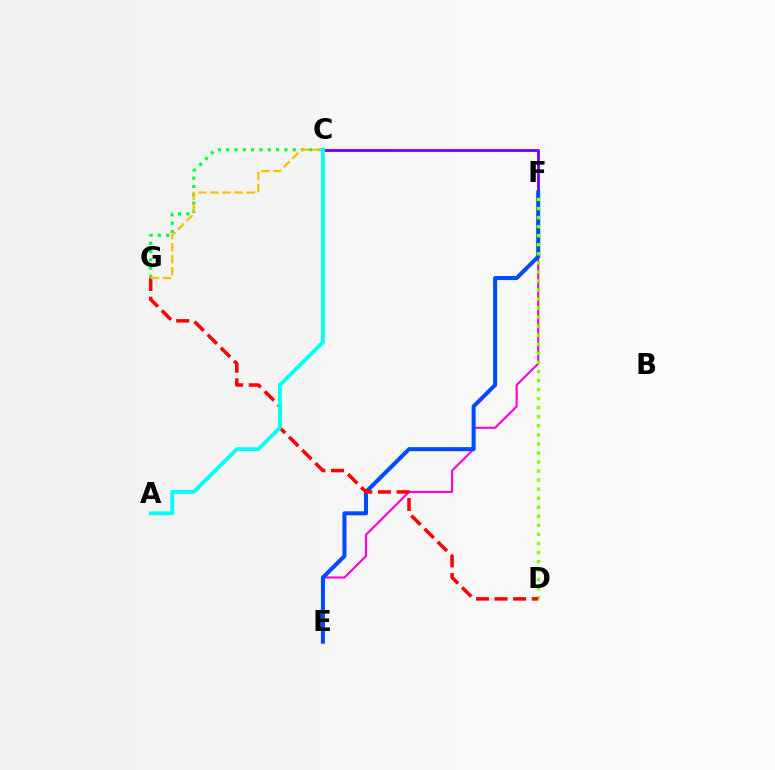{('C', 'F'): [{'color': '#7200ff', 'line_style': 'solid', 'thickness': 2.03}], ('C', 'G'): [{'color': '#00ff39', 'line_style': 'dotted', 'thickness': 2.26}, {'color': '#ffbd00', 'line_style': 'dashed', 'thickness': 1.64}], ('E', 'F'): [{'color': '#ff00cf', 'line_style': 'solid', 'thickness': 1.53}, {'color': '#004bff', 'line_style': 'solid', 'thickness': 2.91}], ('D', 'F'): [{'color': '#84ff00', 'line_style': 'dotted', 'thickness': 2.46}], ('D', 'G'): [{'color': '#ff0000', 'line_style': 'dashed', 'thickness': 2.52}], ('A', 'C'): [{'color': '#00fff6', 'line_style': 'solid', 'thickness': 2.76}]}